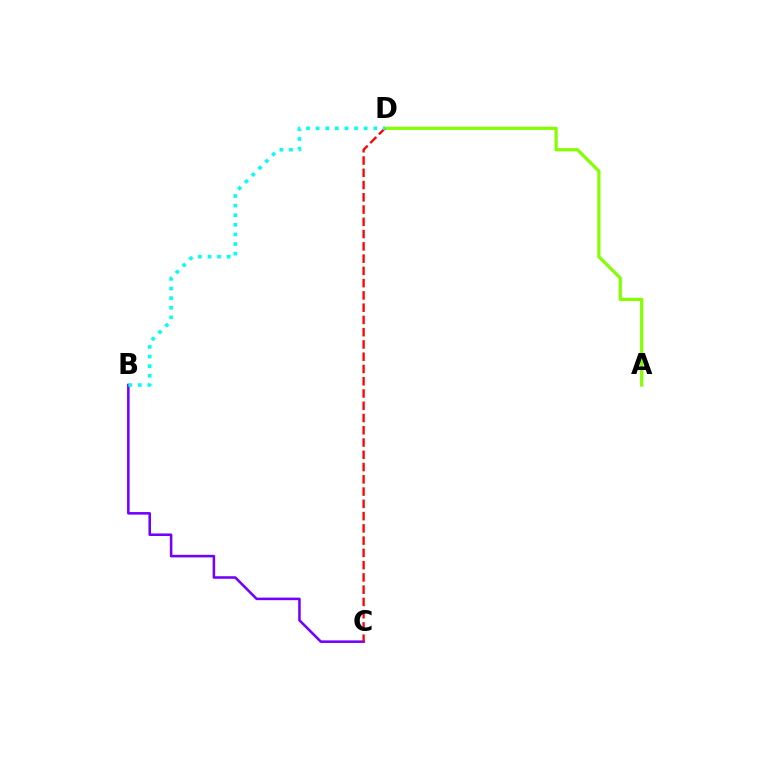{('A', 'D'): [{'color': '#84ff00', 'line_style': 'solid', 'thickness': 2.31}], ('B', 'C'): [{'color': '#7200ff', 'line_style': 'solid', 'thickness': 1.84}], ('C', 'D'): [{'color': '#ff0000', 'line_style': 'dashed', 'thickness': 1.67}], ('B', 'D'): [{'color': '#00fff6', 'line_style': 'dotted', 'thickness': 2.61}]}